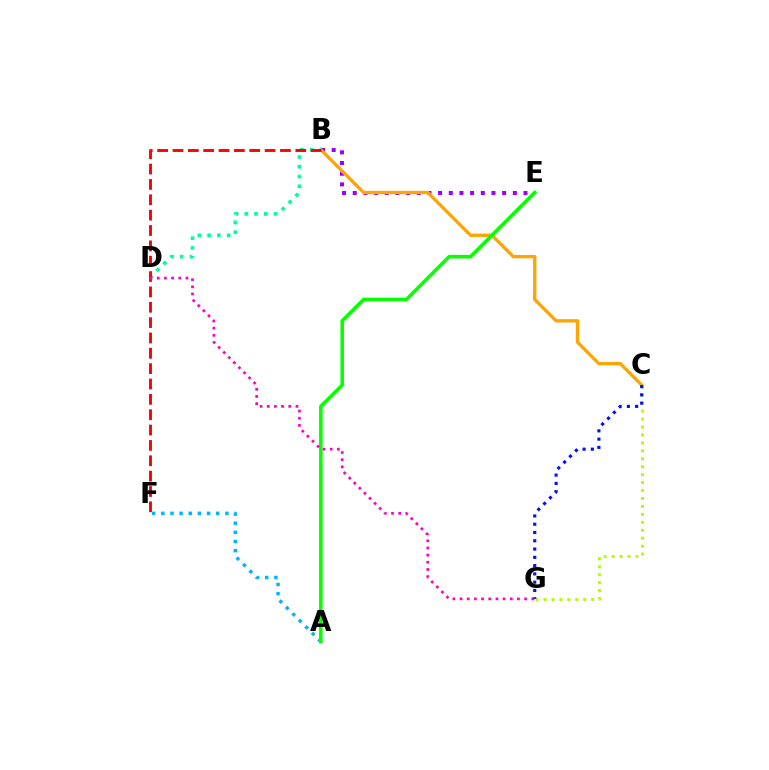{('B', 'E'): [{'color': '#9b00ff', 'line_style': 'dotted', 'thickness': 2.9}], ('B', 'C'): [{'color': '#ffa500', 'line_style': 'solid', 'thickness': 2.4}], ('A', 'F'): [{'color': '#00b5ff', 'line_style': 'dotted', 'thickness': 2.49}], ('A', 'E'): [{'color': '#08ff00', 'line_style': 'solid', 'thickness': 2.57}], ('C', 'G'): [{'color': '#b3ff00', 'line_style': 'dotted', 'thickness': 2.16}, {'color': '#0010ff', 'line_style': 'dotted', 'thickness': 2.25}], ('B', 'D'): [{'color': '#00ff9d', 'line_style': 'dotted', 'thickness': 2.65}], ('B', 'F'): [{'color': '#ff0000', 'line_style': 'dashed', 'thickness': 2.09}], ('D', 'G'): [{'color': '#ff00bd', 'line_style': 'dotted', 'thickness': 1.95}]}